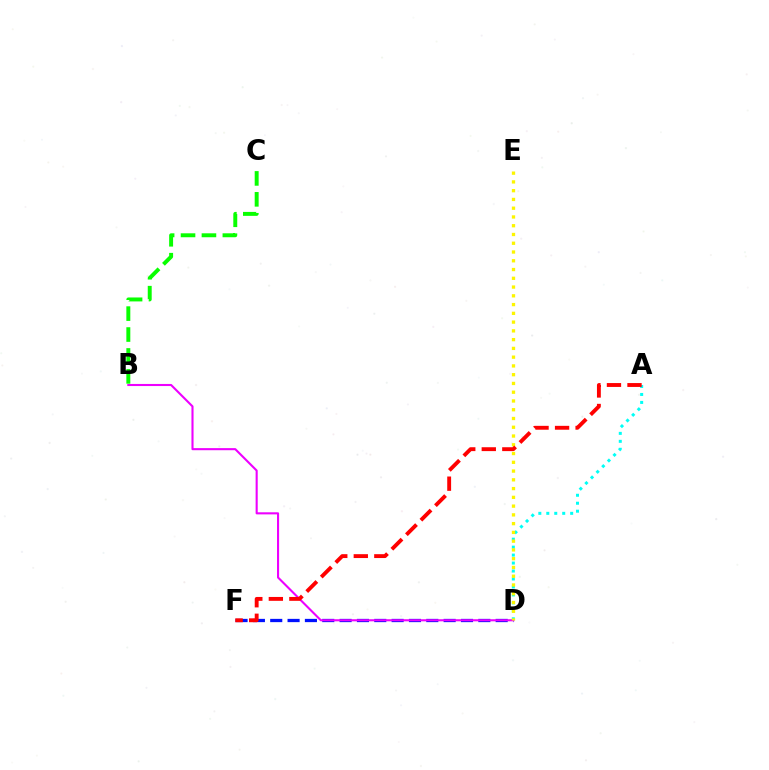{('D', 'F'): [{'color': '#0010ff', 'line_style': 'dashed', 'thickness': 2.36}], ('A', 'D'): [{'color': '#00fff6', 'line_style': 'dotted', 'thickness': 2.16}], ('B', 'D'): [{'color': '#ee00ff', 'line_style': 'solid', 'thickness': 1.51}], ('D', 'E'): [{'color': '#fcf500', 'line_style': 'dotted', 'thickness': 2.38}], ('B', 'C'): [{'color': '#08ff00', 'line_style': 'dashed', 'thickness': 2.84}], ('A', 'F'): [{'color': '#ff0000', 'line_style': 'dashed', 'thickness': 2.79}]}